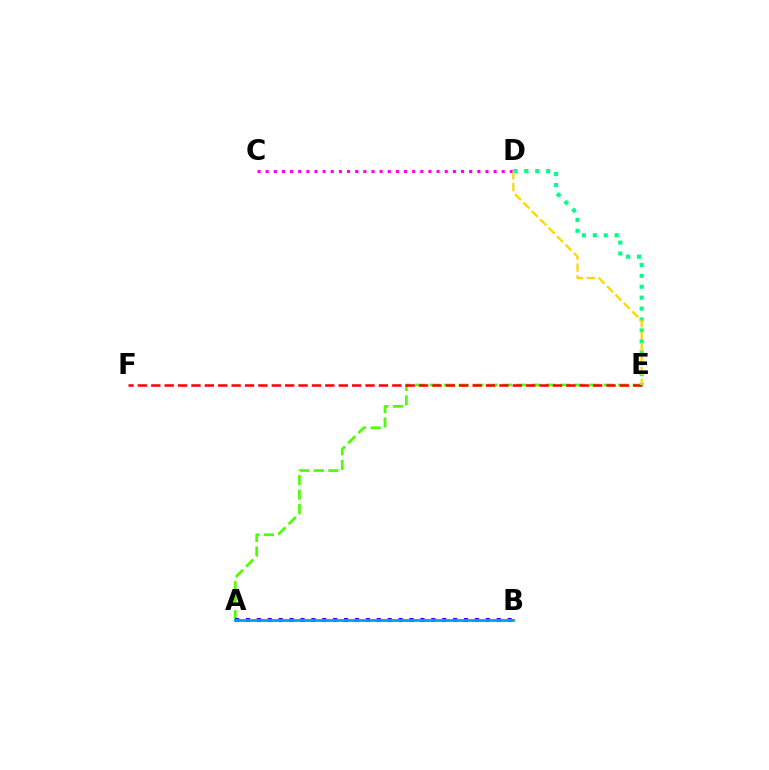{('A', 'E'): [{'color': '#4fff00', 'line_style': 'dashed', 'thickness': 1.97}], ('E', 'F'): [{'color': '#ff0000', 'line_style': 'dashed', 'thickness': 1.82}], ('C', 'D'): [{'color': '#ff00ed', 'line_style': 'dotted', 'thickness': 2.21}], ('A', 'B'): [{'color': '#3700ff', 'line_style': 'dotted', 'thickness': 2.96}, {'color': '#009eff', 'line_style': 'solid', 'thickness': 2.01}], ('D', 'E'): [{'color': '#00ff86', 'line_style': 'dotted', 'thickness': 2.97}, {'color': '#ffd500', 'line_style': 'dashed', 'thickness': 1.61}]}